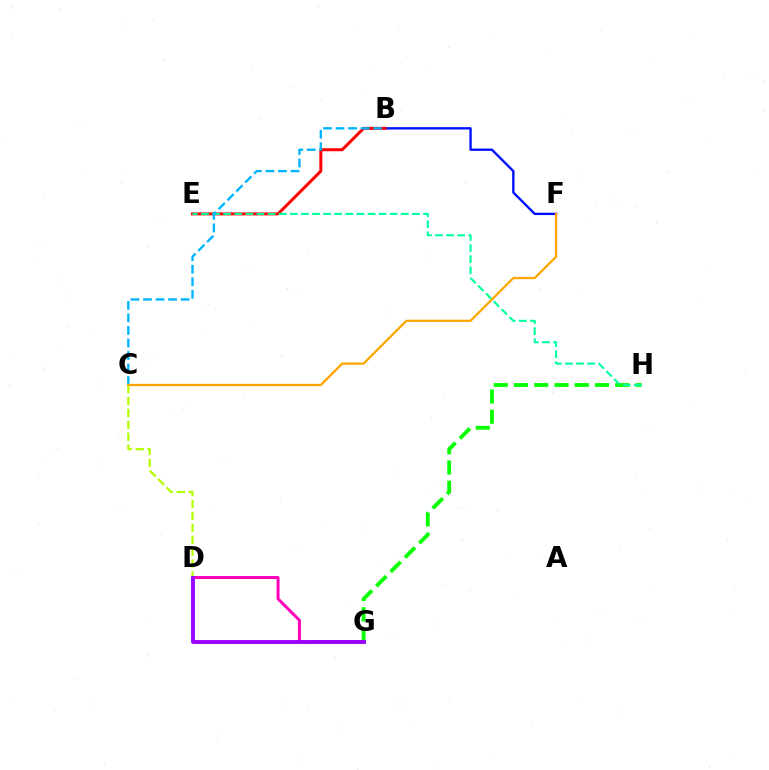{('D', 'G'): [{'color': '#ff00bd', 'line_style': 'solid', 'thickness': 2.14}, {'color': '#9b00ff', 'line_style': 'solid', 'thickness': 2.77}], ('B', 'F'): [{'color': '#0010ff', 'line_style': 'solid', 'thickness': 1.7}], ('C', 'D'): [{'color': '#b3ff00', 'line_style': 'dashed', 'thickness': 1.62}], ('G', 'H'): [{'color': '#08ff00', 'line_style': 'dashed', 'thickness': 2.75}], ('B', 'E'): [{'color': '#ff0000', 'line_style': 'solid', 'thickness': 2.15}], ('E', 'H'): [{'color': '#00ff9d', 'line_style': 'dashed', 'thickness': 1.51}], ('B', 'C'): [{'color': '#00b5ff', 'line_style': 'dashed', 'thickness': 1.7}], ('C', 'F'): [{'color': '#ffa500', 'line_style': 'solid', 'thickness': 1.63}]}